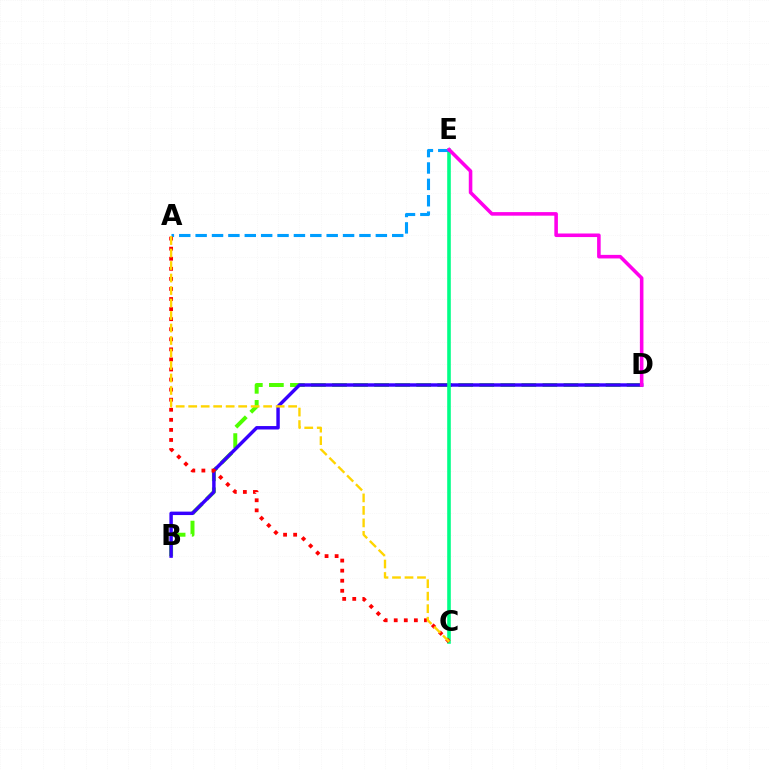{('B', 'D'): [{'color': '#4fff00', 'line_style': 'dashed', 'thickness': 2.86}, {'color': '#3700ff', 'line_style': 'solid', 'thickness': 2.48}], ('C', 'E'): [{'color': '#00ff86', 'line_style': 'solid', 'thickness': 2.6}], ('A', 'E'): [{'color': '#009eff', 'line_style': 'dashed', 'thickness': 2.23}], ('A', 'C'): [{'color': '#ff0000', 'line_style': 'dotted', 'thickness': 2.74}, {'color': '#ffd500', 'line_style': 'dashed', 'thickness': 1.7}], ('D', 'E'): [{'color': '#ff00ed', 'line_style': 'solid', 'thickness': 2.57}]}